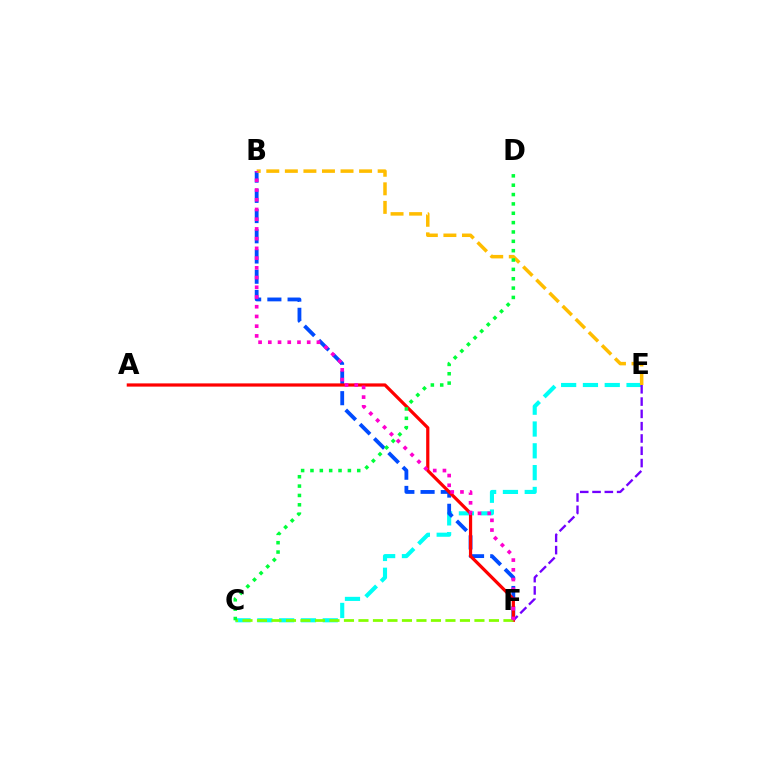{('C', 'E'): [{'color': '#00fff6', 'line_style': 'dashed', 'thickness': 2.96}], ('B', 'F'): [{'color': '#004bff', 'line_style': 'dashed', 'thickness': 2.75}, {'color': '#ff00cf', 'line_style': 'dotted', 'thickness': 2.64}], ('E', 'F'): [{'color': '#7200ff', 'line_style': 'dashed', 'thickness': 1.67}], ('A', 'F'): [{'color': '#ff0000', 'line_style': 'solid', 'thickness': 2.32}], ('C', 'F'): [{'color': '#84ff00', 'line_style': 'dashed', 'thickness': 1.97}], ('B', 'E'): [{'color': '#ffbd00', 'line_style': 'dashed', 'thickness': 2.52}], ('C', 'D'): [{'color': '#00ff39', 'line_style': 'dotted', 'thickness': 2.54}]}